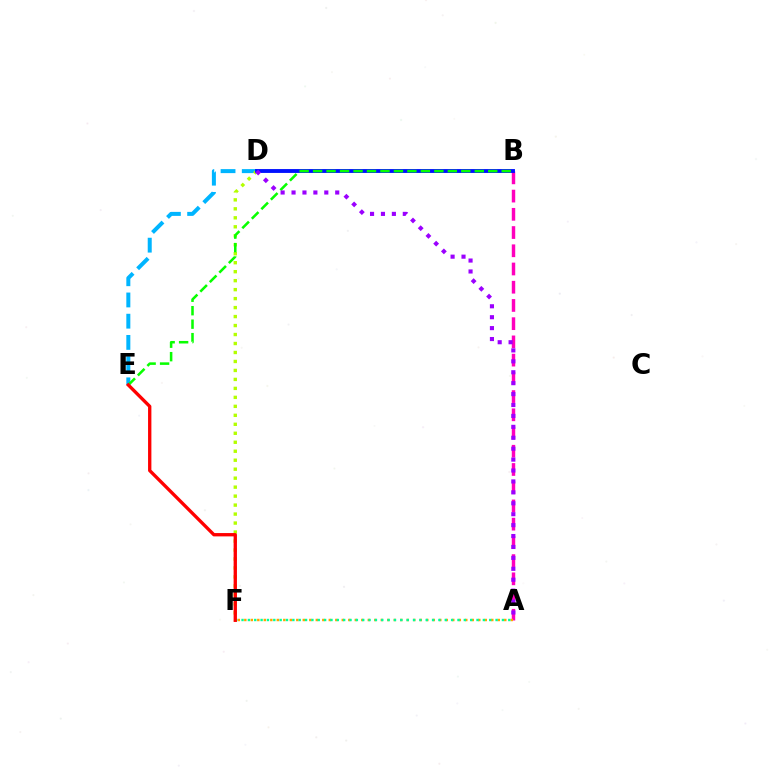{('D', 'E'): [{'color': '#00b5ff', 'line_style': 'dashed', 'thickness': 2.88}], ('A', 'B'): [{'color': '#ff00bd', 'line_style': 'dashed', 'thickness': 2.48}], ('D', 'F'): [{'color': '#b3ff00', 'line_style': 'dotted', 'thickness': 2.44}], ('A', 'F'): [{'color': '#ffa500', 'line_style': 'dotted', 'thickness': 1.77}, {'color': '#00ff9d', 'line_style': 'dotted', 'thickness': 1.73}], ('B', 'D'): [{'color': '#0010ff', 'line_style': 'solid', 'thickness': 2.78}], ('B', 'E'): [{'color': '#08ff00', 'line_style': 'dashed', 'thickness': 1.83}], ('A', 'D'): [{'color': '#9b00ff', 'line_style': 'dotted', 'thickness': 2.97}], ('E', 'F'): [{'color': '#ff0000', 'line_style': 'solid', 'thickness': 2.4}]}